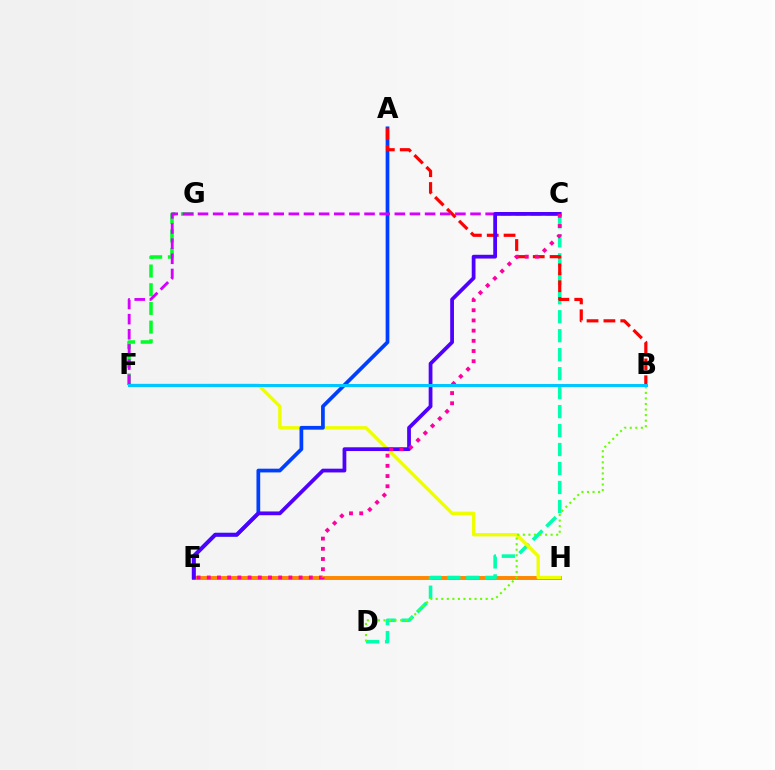{('E', 'H'): [{'color': '#ff8800', 'line_style': 'solid', 'thickness': 2.83}], ('C', 'D'): [{'color': '#00ffaf', 'line_style': 'dashed', 'thickness': 2.58}], ('F', 'H'): [{'color': '#eeff00', 'line_style': 'solid', 'thickness': 2.41}], ('A', 'E'): [{'color': '#003fff', 'line_style': 'solid', 'thickness': 2.69}], ('F', 'G'): [{'color': '#00ff27', 'line_style': 'dashed', 'thickness': 2.54}], ('A', 'B'): [{'color': '#ff0000', 'line_style': 'dashed', 'thickness': 2.29}], ('C', 'F'): [{'color': '#d600ff', 'line_style': 'dashed', 'thickness': 2.06}], ('C', 'E'): [{'color': '#4f00ff', 'line_style': 'solid', 'thickness': 2.71}, {'color': '#ff00a0', 'line_style': 'dotted', 'thickness': 2.77}], ('B', 'D'): [{'color': '#66ff00', 'line_style': 'dotted', 'thickness': 1.51}], ('B', 'F'): [{'color': '#00c7ff', 'line_style': 'solid', 'thickness': 2.18}]}